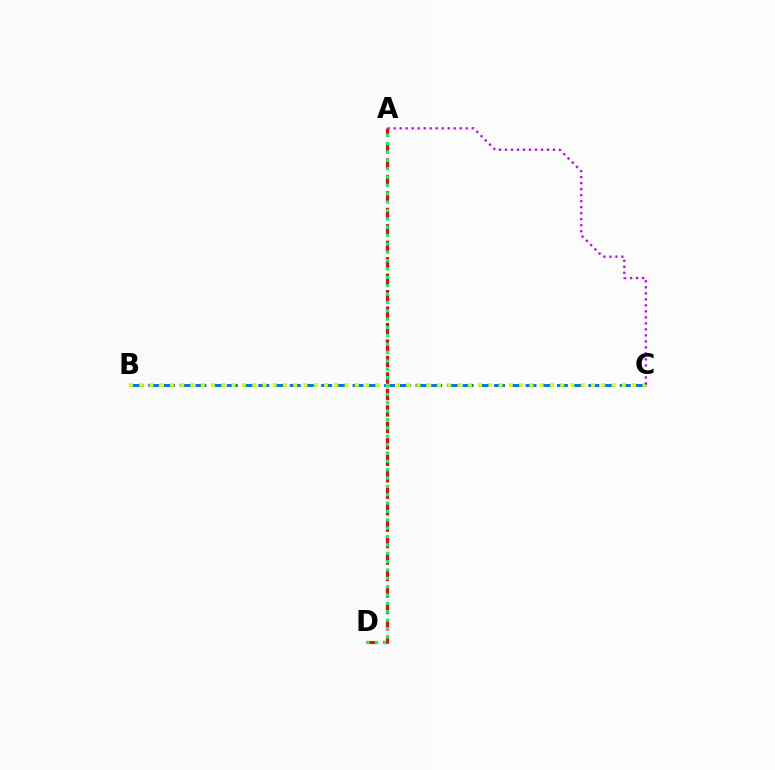{('B', 'C'): [{'color': '#0074ff', 'line_style': 'dashed', 'thickness': 2.14}, {'color': '#d1ff00', 'line_style': 'dotted', 'thickness': 2.79}], ('A', 'C'): [{'color': '#b900ff', 'line_style': 'dotted', 'thickness': 1.63}], ('A', 'D'): [{'color': '#ff0000', 'line_style': 'dashed', 'thickness': 2.24}, {'color': '#00ff5c', 'line_style': 'dotted', 'thickness': 2.27}]}